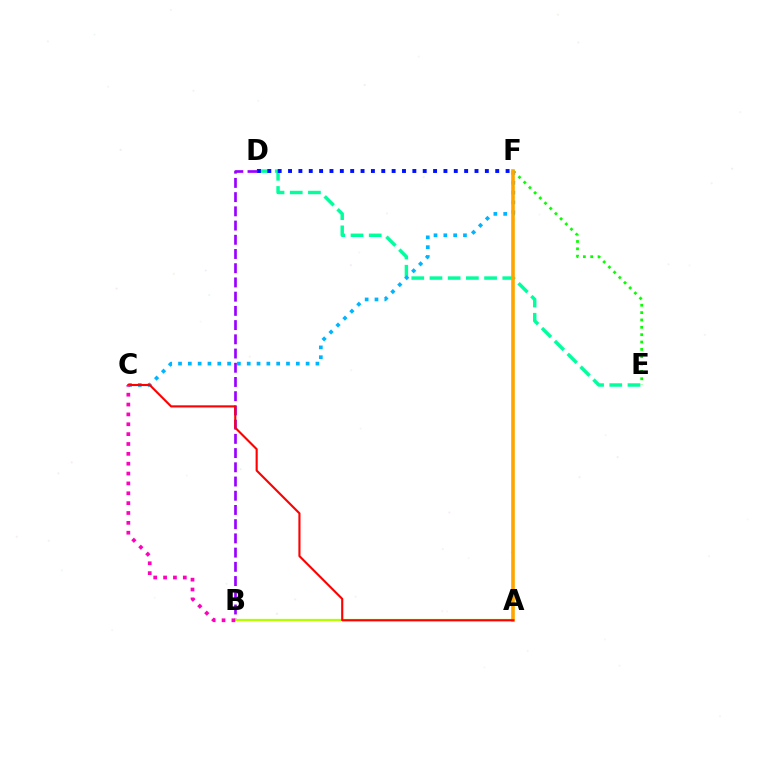{('E', 'F'): [{'color': '#08ff00', 'line_style': 'dotted', 'thickness': 2.0}], ('D', 'E'): [{'color': '#00ff9d', 'line_style': 'dashed', 'thickness': 2.47}], ('C', 'F'): [{'color': '#00b5ff', 'line_style': 'dotted', 'thickness': 2.67}], ('D', 'F'): [{'color': '#0010ff', 'line_style': 'dotted', 'thickness': 2.81}], ('B', 'D'): [{'color': '#9b00ff', 'line_style': 'dashed', 'thickness': 1.93}], ('A', 'B'): [{'color': '#b3ff00', 'line_style': 'solid', 'thickness': 1.64}], ('A', 'F'): [{'color': '#ffa500', 'line_style': 'solid', 'thickness': 2.6}], ('A', 'C'): [{'color': '#ff0000', 'line_style': 'solid', 'thickness': 1.53}], ('B', 'C'): [{'color': '#ff00bd', 'line_style': 'dotted', 'thickness': 2.68}]}